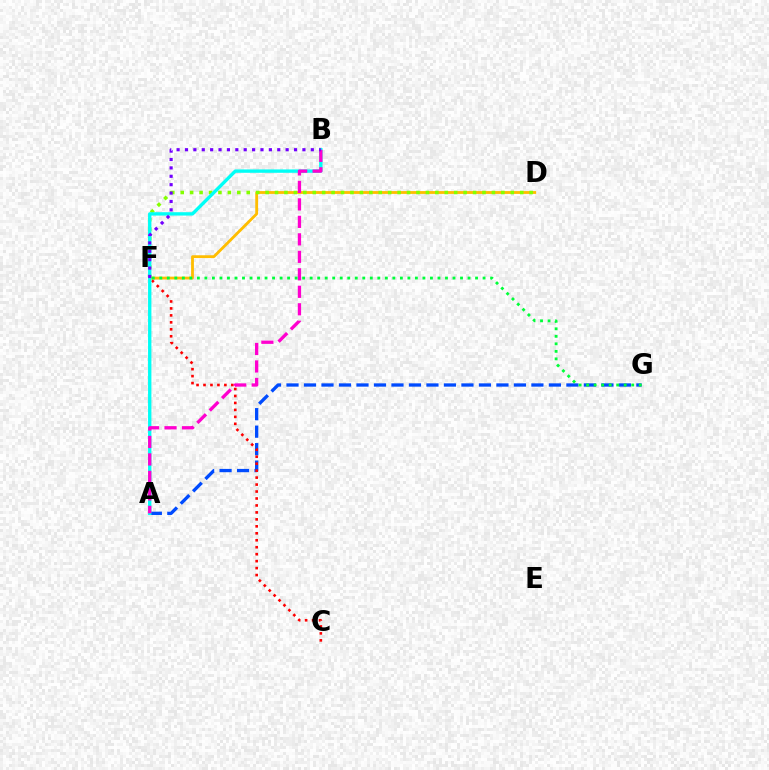{('D', 'F'): [{'color': '#ffbd00', 'line_style': 'solid', 'thickness': 2.03}, {'color': '#84ff00', 'line_style': 'dotted', 'thickness': 2.56}], ('A', 'G'): [{'color': '#004bff', 'line_style': 'dashed', 'thickness': 2.38}], ('C', 'F'): [{'color': '#ff0000', 'line_style': 'dotted', 'thickness': 1.89}], ('A', 'B'): [{'color': '#00fff6', 'line_style': 'solid', 'thickness': 2.42}, {'color': '#ff00cf', 'line_style': 'dashed', 'thickness': 2.38}], ('B', 'F'): [{'color': '#7200ff', 'line_style': 'dotted', 'thickness': 2.28}], ('F', 'G'): [{'color': '#00ff39', 'line_style': 'dotted', 'thickness': 2.04}]}